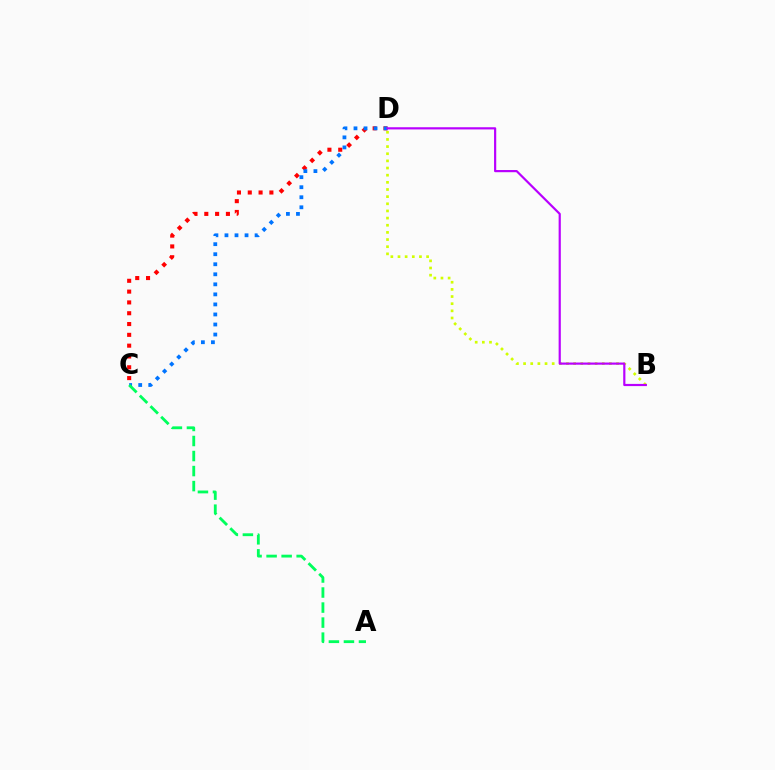{('B', 'D'): [{'color': '#d1ff00', 'line_style': 'dotted', 'thickness': 1.94}, {'color': '#b900ff', 'line_style': 'solid', 'thickness': 1.57}], ('C', 'D'): [{'color': '#ff0000', 'line_style': 'dotted', 'thickness': 2.94}, {'color': '#0074ff', 'line_style': 'dotted', 'thickness': 2.73}], ('A', 'C'): [{'color': '#00ff5c', 'line_style': 'dashed', 'thickness': 2.04}]}